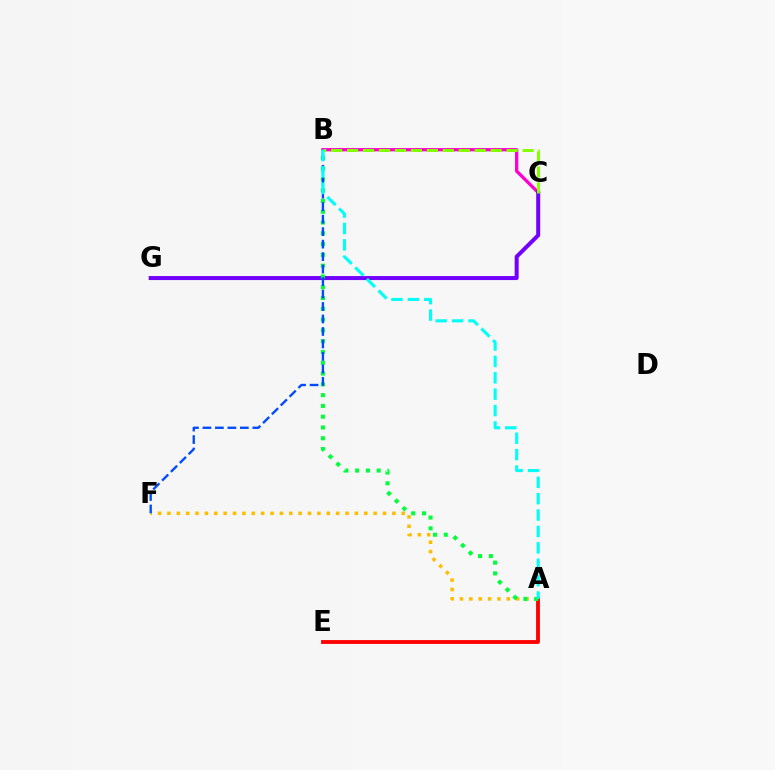{('A', 'E'): [{'color': '#ff0000', 'line_style': 'solid', 'thickness': 2.78}], ('A', 'F'): [{'color': '#ffbd00', 'line_style': 'dotted', 'thickness': 2.55}], ('B', 'C'): [{'color': '#ff00cf', 'line_style': 'solid', 'thickness': 2.38}, {'color': '#84ff00', 'line_style': 'dashed', 'thickness': 2.17}], ('C', 'G'): [{'color': '#7200ff', 'line_style': 'solid', 'thickness': 2.88}], ('A', 'B'): [{'color': '#00ff39', 'line_style': 'dotted', 'thickness': 2.93}, {'color': '#00fff6', 'line_style': 'dashed', 'thickness': 2.23}], ('B', 'F'): [{'color': '#004bff', 'line_style': 'dashed', 'thickness': 1.7}]}